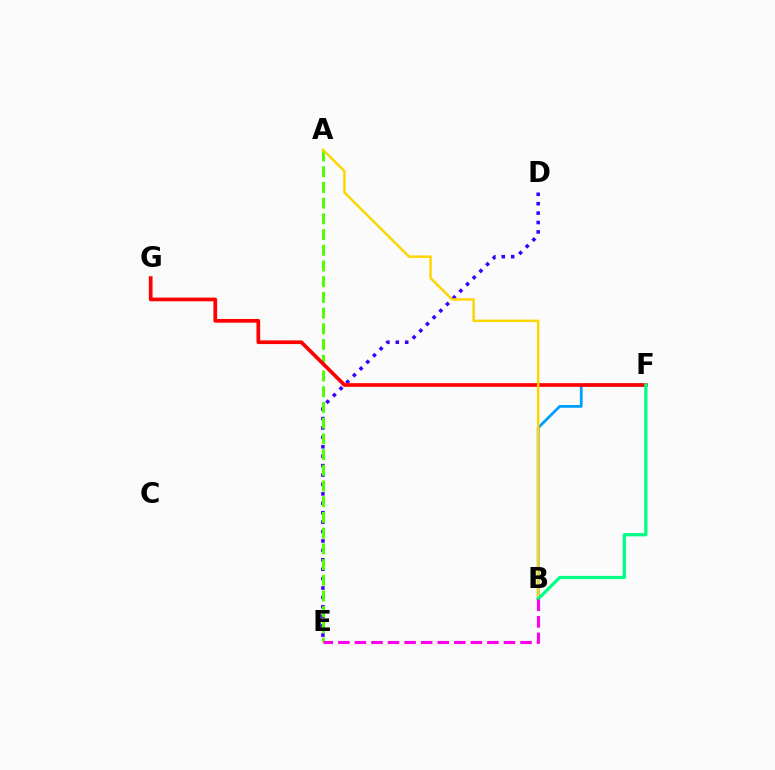{('D', 'E'): [{'color': '#3700ff', 'line_style': 'dotted', 'thickness': 2.56}], ('A', 'E'): [{'color': '#4fff00', 'line_style': 'dashed', 'thickness': 2.13}], ('B', 'F'): [{'color': '#009eff', 'line_style': 'solid', 'thickness': 2.0}, {'color': '#00ff86', 'line_style': 'solid', 'thickness': 2.35}], ('F', 'G'): [{'color': '#ff0000', 'line_style': 'solid', 'thickness': 2.65}], ('A', 'B'): [{'color': '#ffd500', 'line_style': 'solid', 'thickness': 1.78}], ('B', 'E'): [{'color': '#ff00ed', 'line_style': 'dashed', 'thickness': 2.25}]}